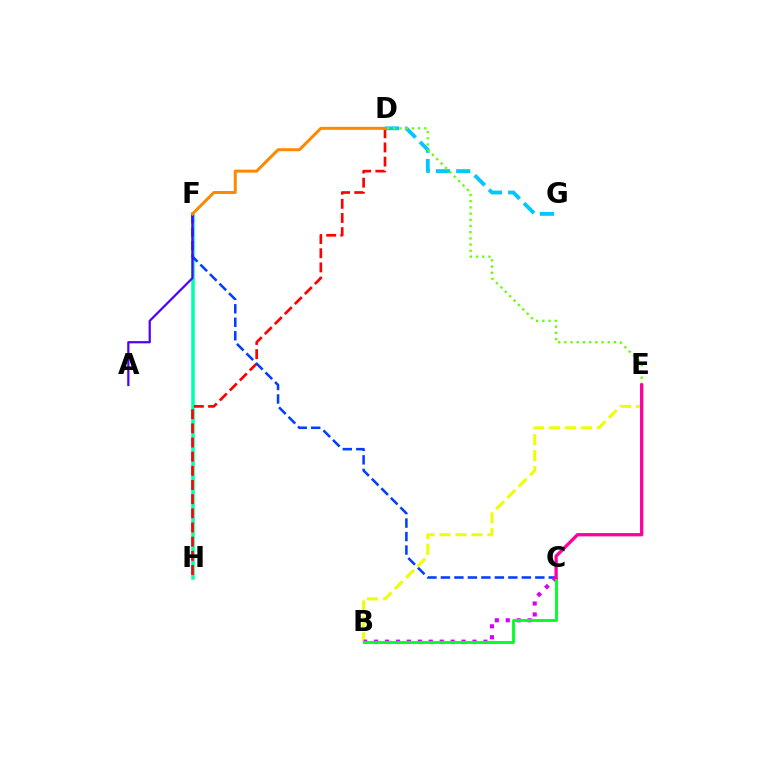{('F', 'H'): [{'color': '#00ffaf', 'line_style': 'solid', 'thickness': 2.54}], ('D', 'H'): [{'color': '#ff0000', 'line_style': 'dashed', 'thickness': 1.92}], ('C', 'F'): [{'color': '#003fff', 'line_style': 'dashed', 'thickness': 1.83}], ('D', 'G'): [{'color': '#00c7ff', 'line_style': 'dashed', 'thickness': 2.75}], ('B', 'E'): [{'color': '#eeff00', 'line_style': 'dashed', 'thickness': 2.17}], ('B', 'C'): [{'color': '#d600ff', 'line_style': 'dotted', 'thickness': 2.97}, {'color': '#00ff27', 'line_style': 'solid', 'thickness': 2.06}], ('D', 'E'): [{'color': '#66ff00', 'line_style': 'dotted', 'thickness': 1.68}], ('A', 'F'): [{'color': '#4f00ff', 'line_style': 'solid', 'thickness': 1.6}], ('D', 'F'): [{'color': '#ff8800', 'line_style': 'solid', 'thickness': 2.15}], ('C', 'E'): [{'color': '#ff00a0', 'line_style': 'solid', 'thickness': 2.37}]}